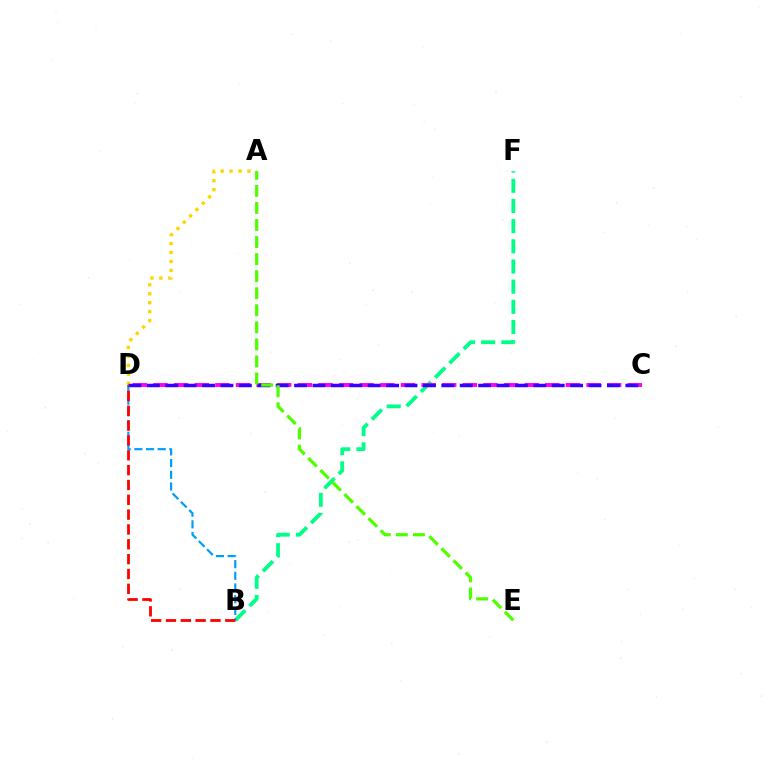{('B', 'F'): [{'color': '#00ff86', 'line_style': 'dashed', 'thickness': 2.74}], ('B', 'D'): [{'color': '#009eff', 'line_style': 'dashed', 'thickness': 1.59}, {'color': '#ff0000', 'line_style': 'dashed', 'thickness': 2.02}], ('C', 'D'): [{'color': '#ff00ed', 'line_style': 'dashed', 'thickness': 2.8}, {'color': '#3700ff', 'line_style': 'dashed', 'thickness': 2.5}], ('A', 'D'): [{'color': '#ffd500', 'line_style': 'dotted', 'thickness': 2.43}], ('A', 'E'): [{'color': '#4fff00', 'line_style': 'dashed', 'thickness': 2.32}]}